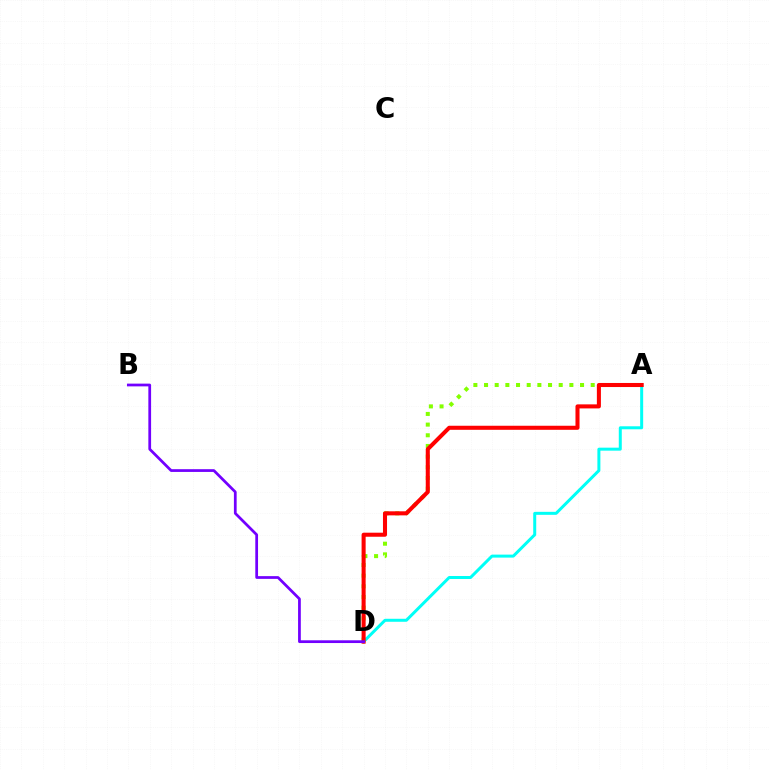{('A', 'D'): [{'color': '#84ff00', 'line_style': 'dotted', 'thickness': 2.9}, {'color': '#00fff6', 'line_style': 'solid', 'thickness': 2.16}, {'color': '#ff0000', 'line_style': 'solid', 'thickness': 2.92}], ('B', 'D'): [{'color': '#7200ff', 'line_style': 'solid', 'thickness': 1.98}]}